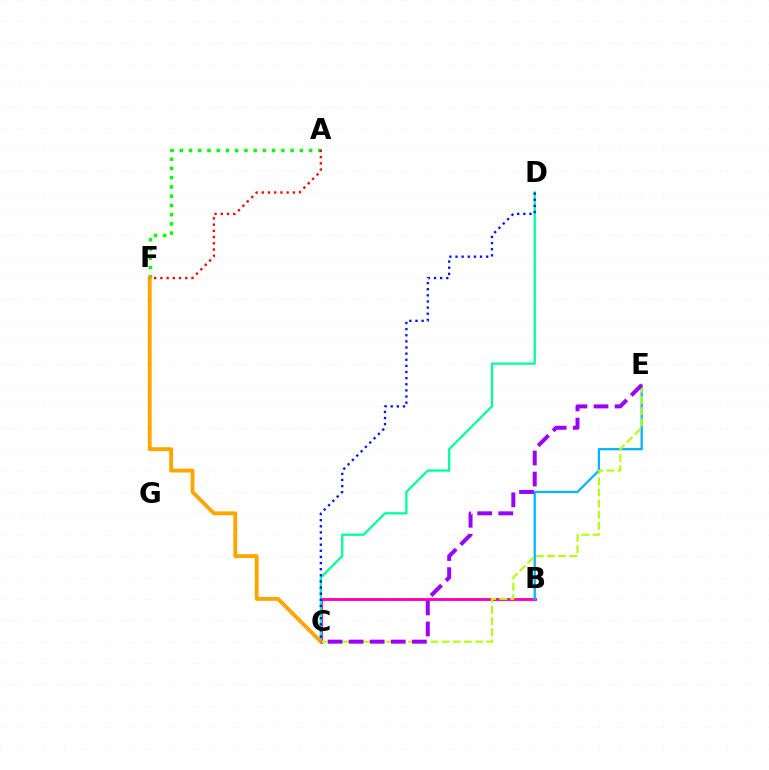{('B', 'C'): [{'color': '#ff00bd', 'line_style': 'solid', 'thickness': 2.06}], ('B', 'E'): [{'color': '#00b5ff', 'line_style': 'solid', 'thickness': 1.62}], ('C', 'D'): [{'color': '#00ff9d', 'line_style': 'solid', 'thickness': 1.65}, {'color': '#0010ff', 'line_style': 'dotted', 'thickness': 1.67}], ('A', 'F'): [{'color': '#08ff00', 'line_style': 'dotted', 'thickness': 2.51}, {'color': '#ff0000', 'line_style': 'dotted', 'thickness': 1.69}], ('C', 'F'): [{'color': '#ffa500', 'line_style': 'solid', 'thickness': 2.78}], ('C', 'E'): [{'color': '#b3ff00', 'line_style': 'dashed', 'thickness': 1.51}, {'color': '#9b00ff', 'line_style': 'dashed', 'thickness': 2.86}]}